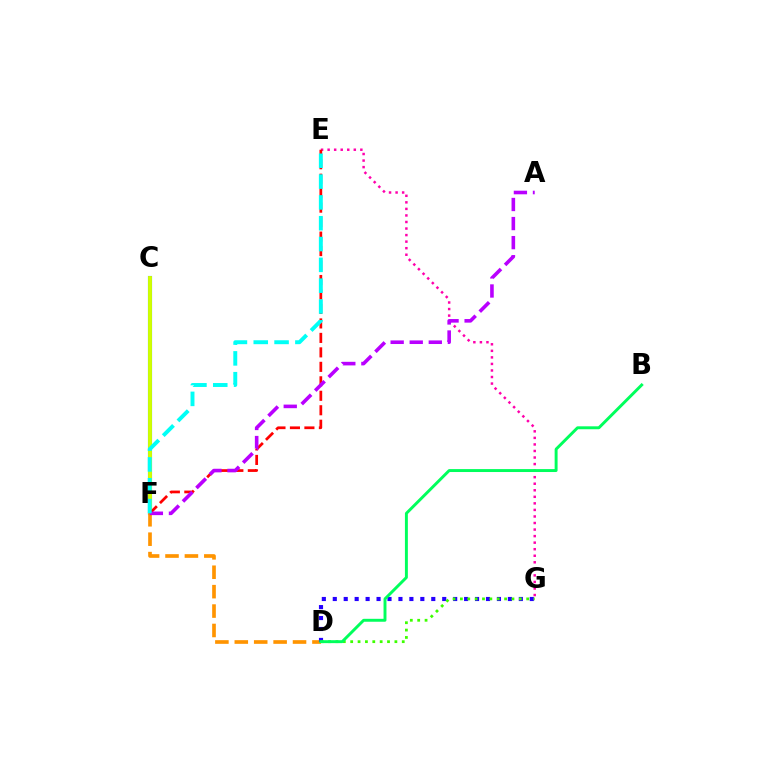{('C', 'F'): [{'color': '#0074ff', 'line_style': 'solid', 'thickness': 2.96}, {'color': '#d1ff00', 'line_style': 'solid', 'thickness': 2.83}], ('E', 'G'): [{'color': '#ff00ac', 'line_style': 'dotted', 'thickness': 1.78}], ('D', 'F'): [{'color': '#ff9400', 'line_style': 'dashed', 'thickness': 2.64}], ('E', 'F'): [{'color': '#ff0000', 'line_style': 'dashed', 'thickness': 1.97}, {'color': '#00fff6', 'line_style': 'dashed', 'thickness': 2.83}], ('D', 'G'): [{'color': '#2500ff', 'line_style': 'dotted', 'thickness': 2.97}, {'color': '#3dff00', 'line_style': 'dotted', 'thickness': 2.0}], ('A', 'F'): [{'color': '#b900ff', 'line_style': 'dashed', 'thickness': 2.59}], ('B', 'D'): [{'color': '#00ff5c', 'line_style': 'solid', 'thickness': 2.11}]}